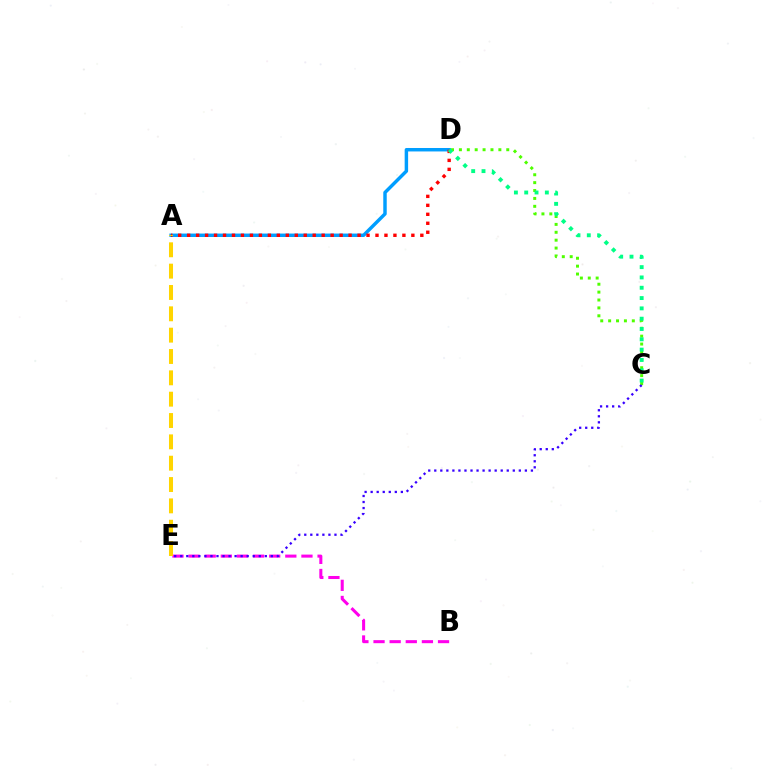{('A', 'D'): [{'color': '#009eff', 'line_style': 'solid', 'thickness': 2.49}, {'color': '#ff0000', 'line_style': 'dotted', 'thickness': 2.44}], ('C', 'D'): [{'color': '#4fff00', 'line_style': 'dotted', 'thickness': 2.14}, {'color': '#00ff86', 'line_style': 'dotted', 'thickness': 2.8}], ('B', 'E'): [{'color': '#ff00ed', 'line_style': 'dashed', 'thickness': 2.19}], ('C', 'E'): [{'color': '#3700ff', 'line_style': 'dotted', 'thickness': 1.64}], ('A', 'E'): [{'color': '#ffd500', 'line_style': 'dashed', 'thickness': 2.9}]}